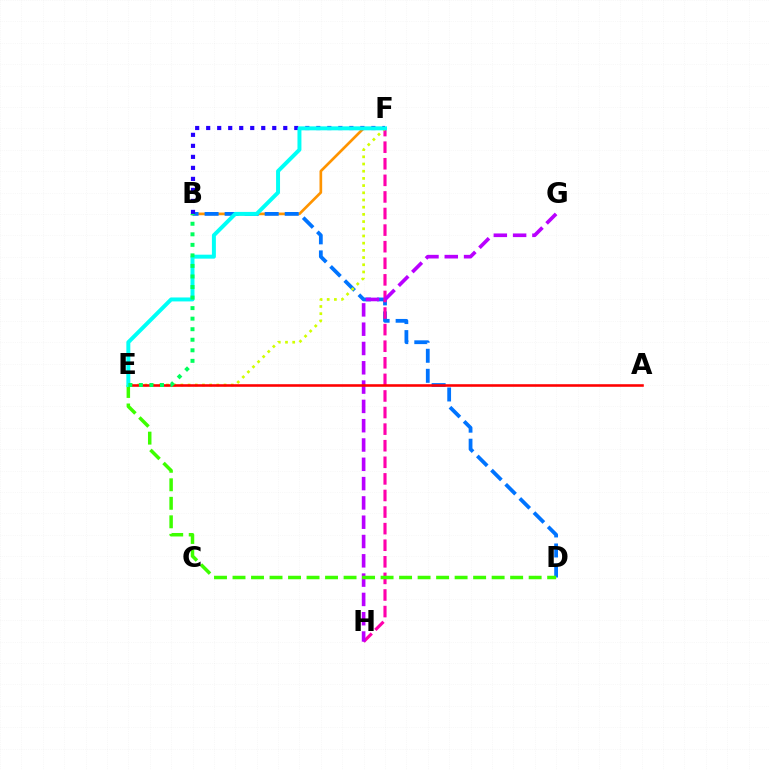{('B', 'F'): [{'color': '#ff9400', 'line_style': 'solid', 'thickness': 1.92}, {'color': '#2500ff', 'line_style': 'dotted', 'thickness': 2.99}], ('B', 'D'): [{'color': '#0074ff', 'line_style': 'dashed', 'thickness': 2.72}], ('F', 'H'): [{'color': '#ff00ac', 'line_style': 'dashed', 'thickness': 2.25}], ('E', 'F'): [{'color': '#d1ff00', 'line_style': 'dotted', 'thickness': 1.96}, {'color': '#00fff6', 'line_style': 'solid', 'thickness': 2.85}], ('G', 'H'): [{'color': '#b900ff', 'line_style': 'dashed', 'thickness': 2.62}], ('A', 'E'): [{'color': '#ff0000', 'line_style': 'solid', 'thickness': 1.85}], ('D', 'E'): [{'color': '#3dff00', 'line_style': 'dashed', 'thickness': 2.51}], ('B', 'E'): [{'color': '#00ff5c', 'line_style': 'dotted', 'thickness': 2.86}]}